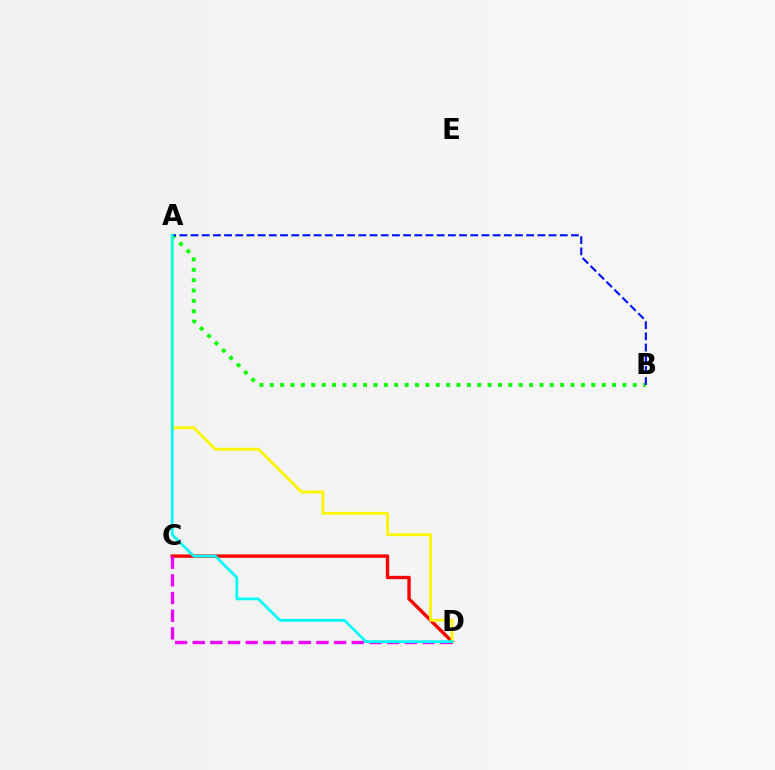{('C', 'D'): [{'color': '#ff0000', 'line_style': 'solid', 'thickness': 2.44}, {'color': '#ee00ff', 'line_style': 'dashed', 'thickness': 2.4}], ('A', 'D'): [{'color': '#fcf500', 'line_style': 'solid', 'thickness': 2.04}, {'color': '#00fff6', 'line_style': 'solid', 'thickness': 1.98}], ('A', 'B'): [{'color': '#08ff00', 'line_style': 'dotted', 'thickness': 2.82}, {'color': '#0010ff', 'line_style': 'dashed', 'thickness': 1.52}]}